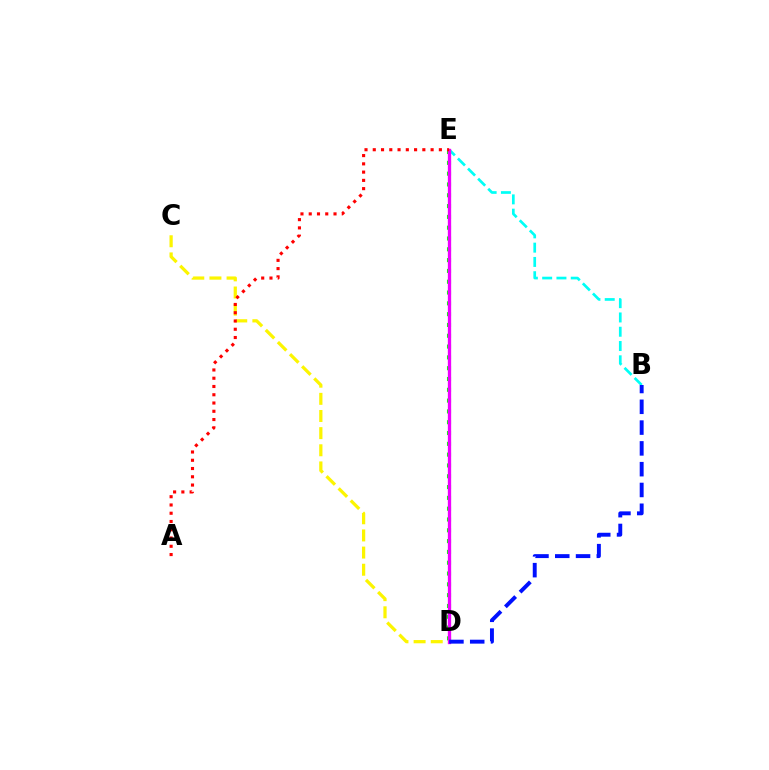{('B', 'E'): [{'color': '#00fff6', 'line_style': 'dashed', 'thickness': 1.94}], ('D', 'E'): [{'color': '#08ff00', 'line_style': 'dotted', 'thickness': 2.94}, {'color': '#ee00ff', 'line_style': 'solid', 'thickness': 2.39}], ('C', 'D'): [{'color': '#fcf500', 'line_style': 'dashed', 'thickness': 2.33}], ('A', 'E'): [{'color': '#ff0000', 'line_style': 'dotted', 'thickness': 2.24}], ('B', 'D'): [{'color': '#0010ff', 'line_style': 'dashed', 'thickness': 2.82}]}